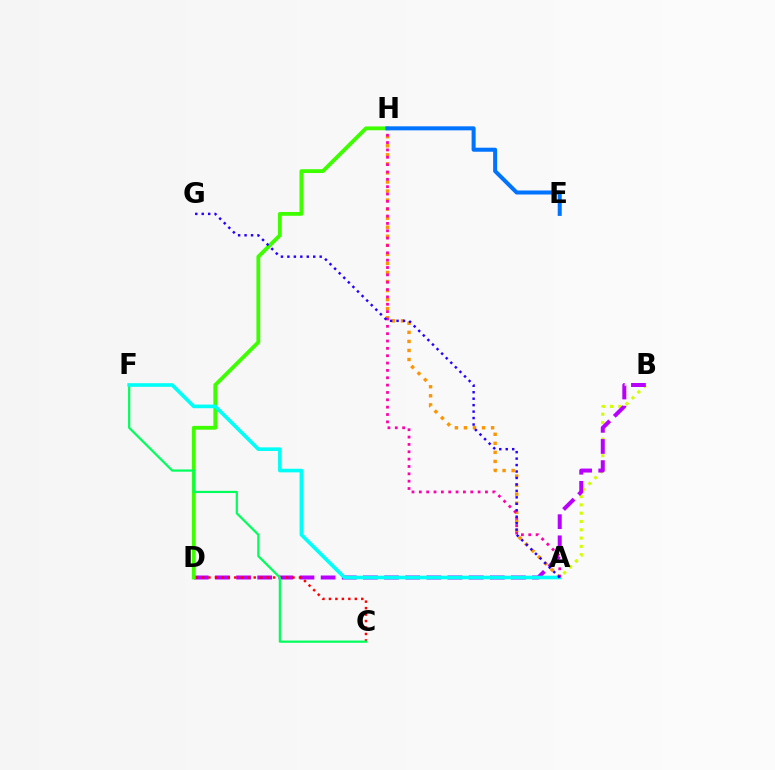{('A', 'B'): [{'color': '#d1ff00', 'line_style': 'dotted', 'thickness': 2.26}], ('B', 'D'): [{'color': '#b900ff', 'line_style': 'dashed', 'thickness': 2.87}], ('C', 'D'): [{'color': '#ff0000', 'line_style': 'dotted', 'thickness': 1.76}], ('D', 'H'): [{'color': '#3dff00', 'line_style': 'solid', 'thickness': 2.75}], ('A', 'H'): [{'color': '#ff9400', 'line_style': 'dotted', 'thickness': 2.46}, {'color': '#ff00ac', 'line_style': 'dotted', 'thickness': 2.0}], ('C', 'F'): [{'color': '#00ff5c', 'line_style': 'solid', 'thickness': 1.6}], ('A', 'F'): [{'color': '#00fff6', 'line_style': 'solid', 'thickness': 2.61}], ('A', 'G'): [{'color': '#2500ff', 'line_style': 'dotted', 'thickness': 1.75}], ('E', 'H'): [{'color': '#0074ff', 'line_style': 'solid', 'thickness': 2.9}]}